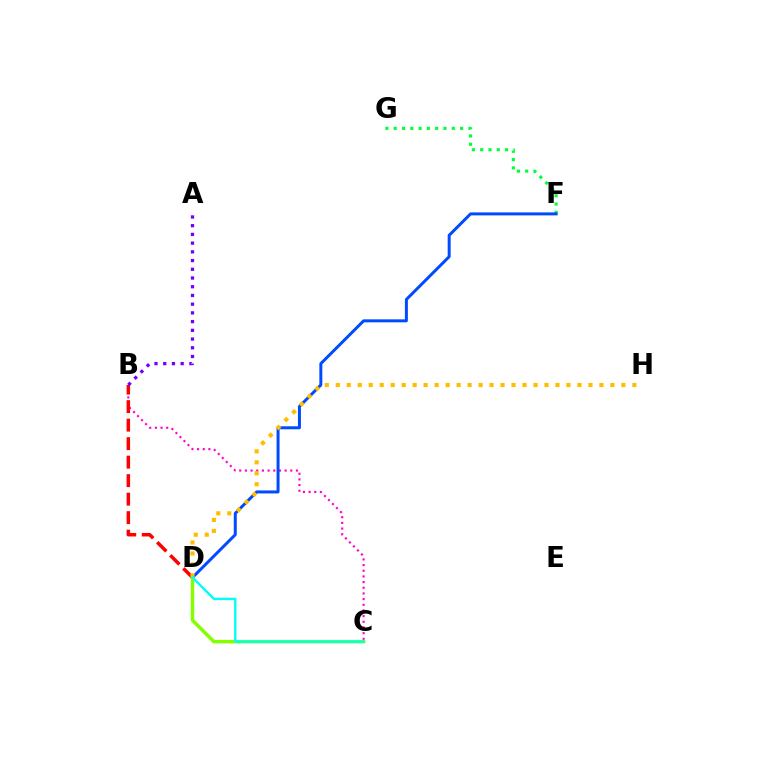{('F', 'G'): [{'color': '#00ff39', 'line_style': 'dotted', 'thickness': 2.25}], ('B', 'C'): [{'color': '#ff00cf', 'line_style': 'dotted', 'thickness': 1.54}], ('B', 'D'): [{'color': '#ff0000', 'line_style': 'dashed', 'thickness': 2.51}], ('A', 'B'): [{'color': '#7200ff', 'line_style': 'dotted', 'thickness': 2.37}], ('D', 'F'): [{'color': '#004bff', 'line_style': 'solid', 'thickness': 2.15}], ('C', 'D'): [{'color': '#84ff00', 'line_style': 'solid', 'thickness': 2.5}, {'color': '#00fff6', 'line_style': 'solid', 'thickness': 1.72}], ('D', 'H'): [{'color': '#ffbd00', 'line_style': 'dotted', 'thickness': 2.98}]}